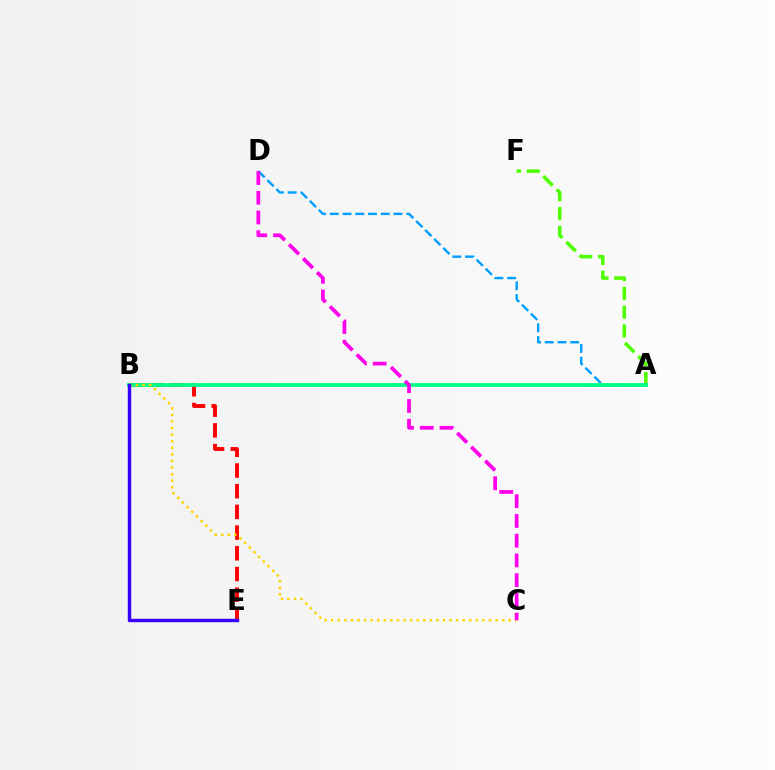{('A', 'F'): [{'color': '#4fff00', 'line_style': 'dashed', 'thickness': 2.56}], ('B', 'E'): [{'color': '#ff0000', 'line_style': 'dashed', 'thickness': 2.81}, {'color': '#3700ff', 'line_style': 'solid', 'thickness': 2.46}], ('A', 'D'): [{'color': '#009eff', 'line_style': 'dashed', 'thickness': 1.73}], ('A', 'B'): [{'color': '#00ff86', 'line_style': 'solid', 'thickness': 2.74}], ('B', 'C'): [{'color': '#ffd500', 'line_style': 'dotted', 'thickness': 1.79}], ('C', 'D'): [{'color': '#ff00ed', 'line_style': 'dashed', 'thickness': 2.68}]}